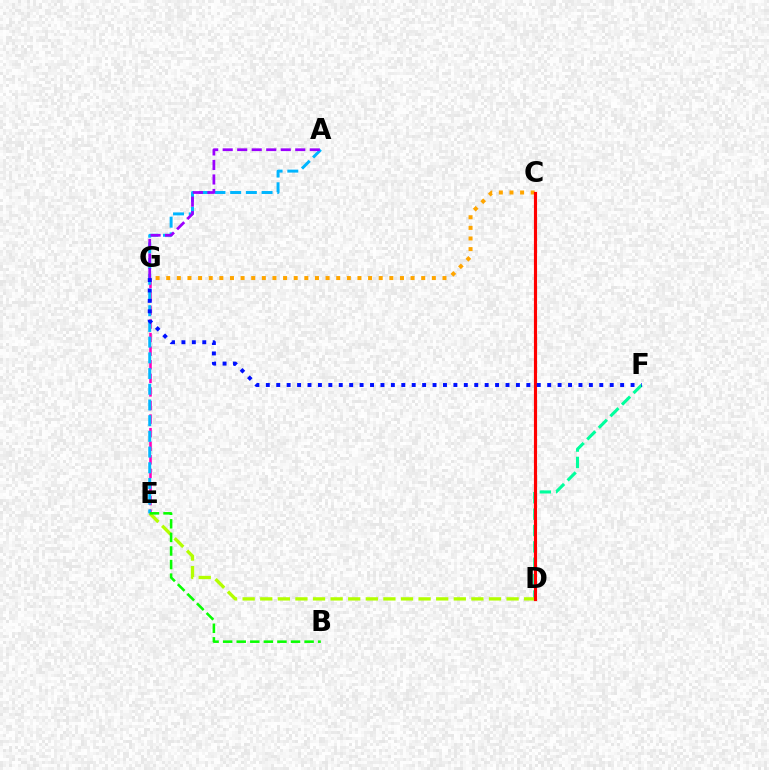{('D', 'F'): [{'color': '#00ff9d', 'line_style': 'dashed', 'thickness': 2.23}], ('D', 'E'): [{'color': '#b3ff00', 'line_style': 'dashed', 'thickness': 2.39}], ('E', 'G'): [{'color': '#ff00bd', 'line_style': 'dashed', 'thickness': 1.85}], ('A', 'E'): [{'color': '#00b5ff', 'line_style': 'dashed', 'thickness': 2.13}], ('C', 'G'): [{'color': '#ffa500', 'line_style': 'dotted', 'thickness': 2.89}], ('C', 'D'): [{'color': '#ff0000', 'line_style': 'solid', 'thickness': 2.26}], ('F', 'G'): [{'color': '#0010ff', 'line_style': 'dotted', 'thickness': 2.83}], ('A', 'G'): [{'color': '#9b00ff', 'line_style': 'dashed', 'thickness': 1.97}], ('B', 'E'): [{'color': '#08ff00', 'line_style': 'dashed', 'thickness': 1.84}]}